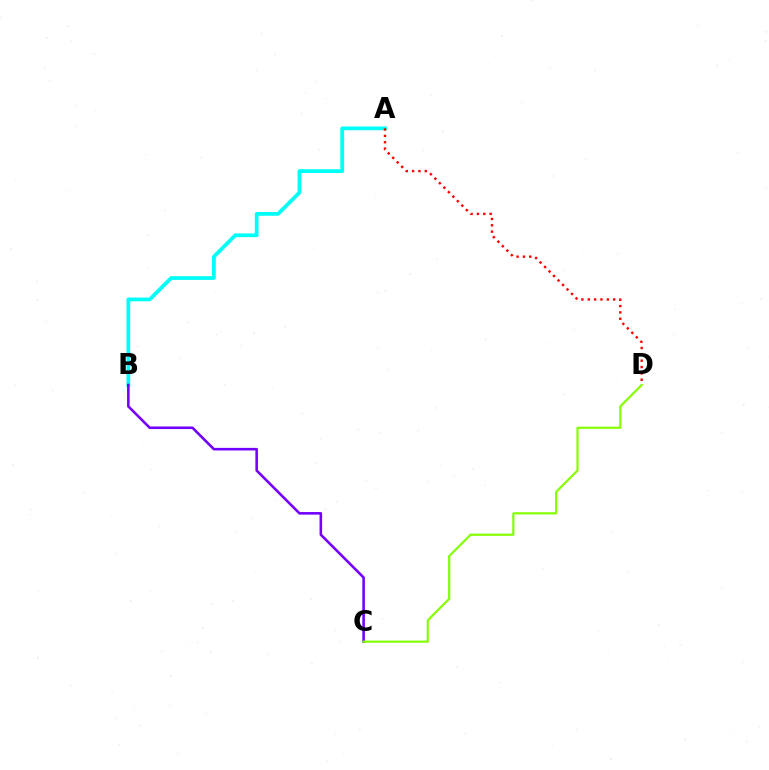{('A', 'B'): [{'color': '#00fff6', 'line_style': 'solid', 'thickness': 2.71}], ('A', 'D'): [{'color': '#ff0000', 'line_style': 'dotted', 'thickness': 1.73}], ('B', 'C'): [{'color': '#7200ff', 'line_style': 'solid', 'thickness': 1.86}], ('C', 'D'): [{'color': '#84ff00', 'line_style': 'solid', 'thickness': 1.57}]}